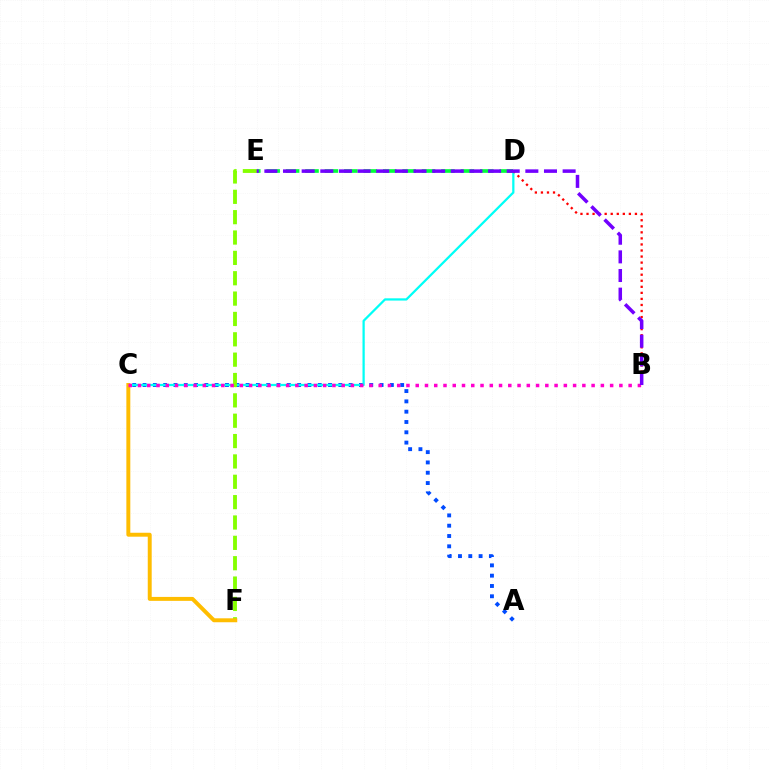{('A', 'C'): [{'color': '#004bff', 'line_style': 'dotted', 'thickness': 2.8}], ('C', 'D'): [{'color': '#00fff6', 'line_style': 'solid', 'thickness': 1.62}], ('E', 'F'): [{'color': '#84ff00', 'line_style': 'dashed', 'thickness': 2.77}], ('B', 'D'): [{'color': '#ff0000', 'line_style': 'dotted', 'thickness': 1.64}], ('C', 'F'): [{'color': '#ffbd00', 'line_style': 'solid', 'thickness': 2.84}], ('D', 'E'): [{'color': '#00ff39', 'line_style': 'dashed', 'thickness': 2.64}], ('B', 'C'): [{'color': '#ff00cf', 'line_style': 'dotted', 'thickness': 2.52}], ('B', 'E'): [{'color': '#7200ff', 'line_style': 'dashed', 'thickness': 2.53}]}